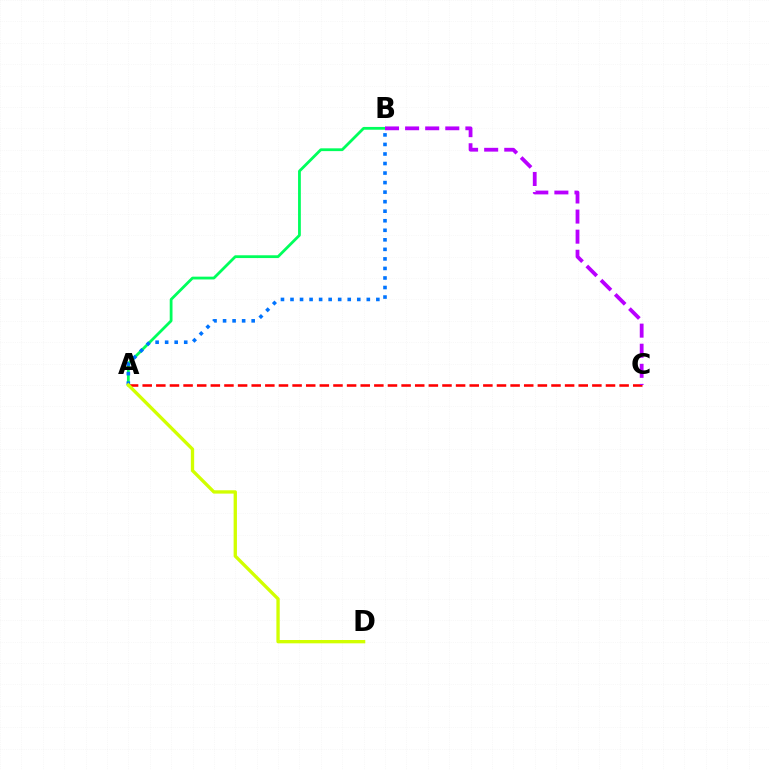{('A', 'B'): [{'color': '#00ff5c', 'line_style': 'solid', 'thickness': 2.01}, {'color': '#0074ff', 'line_style': 'dotted', 'thickness': 2.59}], ('A', 'C'): [{'color': '#ff0000', 'line_style': 'dashed', 'thickness': 1.85}], ('A', 'D'): [{'color': '#d1ff00', 'line_style': 'solid', 'thickness': 2.39}], ('B', 'C'): [{'color': '#b900ff', 'line_style': 'dashed', 'thickness': 2.73}]}